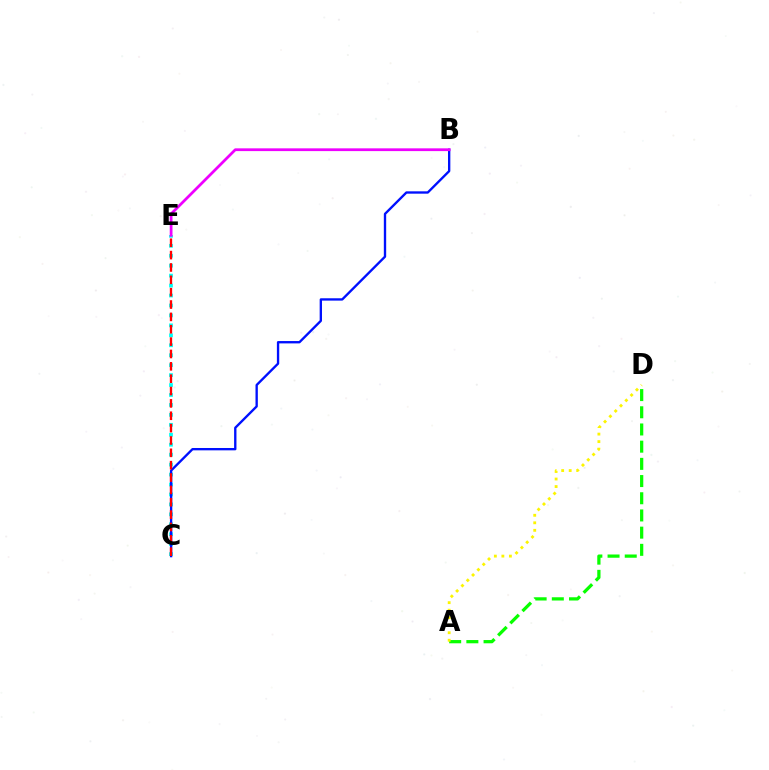{('C', 'E'): [{'color': '#00fff6', 'line_style': 'dotted', 'thickness': 2.7}, {'color': '#ff0000', 'line_style': 'dashed', 'thickness': 1.68}], ('A', 'D'): [{'color': '#08ff00', 'line_style': 'dashed', 'thickness': 2.34}, {'color': '#fcf500', 'line_style': 'dotted', 'thickness': 2.04}], ('B', 'C'): [{'color': '#0010ff', 'line_style': 'solid', 'thickness': 1.69}], ('B', 'E'): [{'color': '#ee00ff', 'line_style': 'solid', 'thickness': 1.99}]}